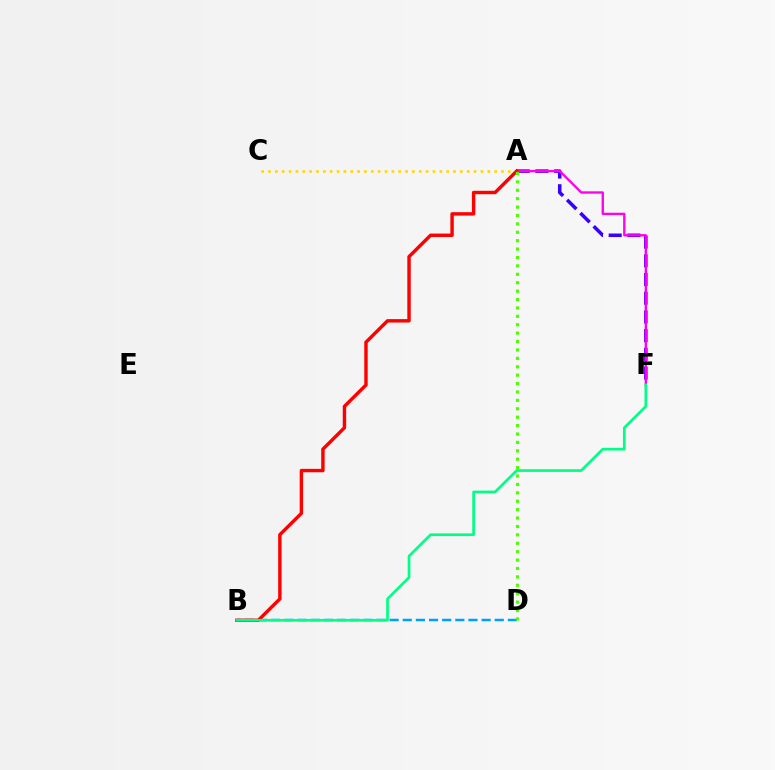{('A', 'F'): [{'color': '#3700ff', 'line_style': 'dashed', 'thickness': 2.54}, {'color': '#ff00ed', 'line_style': 'solid', 'thickness': 1.69}], ('B', 'D'): [{'color': '#009eff', 'line_style': 'dashed', 'thickness': 1.79}], ('A', 'C'): [{'color': '#ffd500', 'line_style': 'dotted', 'thickness': 1.86}], ('A', 'B'): [{'color': '#ff0000', 'line_style': 'solid', 'thickness': 2.46}], ('B', 'F'): [{'color': '#00ff86', 'line_style': 'solid', 'thickness': 1.94}], ('A', 'D'): [{'color': '#4fff00', 'line_style': 'dotted', 'thickness': 2.28}]}